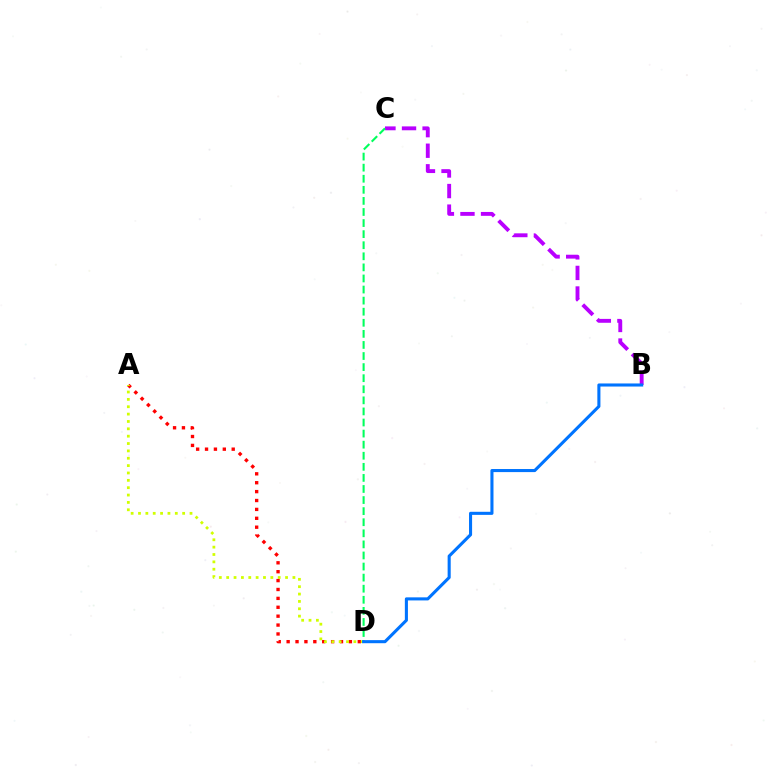{('B', 'C'): [{'color': '#b900ff', 'line_style': 'dashed', 'thickness': 2.79}], ('A', 'D'): [{'color': '#ff0000', 'line_style': 'dotted', 'thickness': 2.42}, {'color': '#d1ff00', 'line_style': 'dotted', 'thickness': 2.0}], ('C', 'D'): [{'color': '#00ff5c', 'line_style': 'dashed', 'thickness': 1.51}], ('B', 'D'): [{'color': '#0074ff', 'line_style': 'solid', 'thickness': 2.22}]}